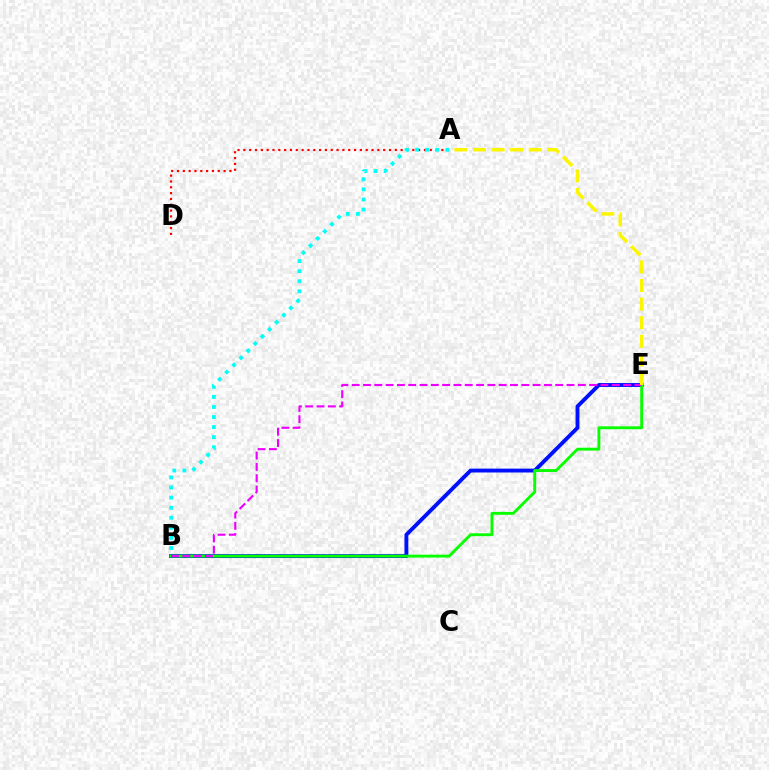{('B', 'E'): [{'color': '#0010ff', 'line_style': 'solid', 'thickness': 2.79}, {'color': '#08ff00', 'line_style': 'solid', 'thickness': 2.08}, {'color': '#ee00ff', 'line_style': 'dashed', 'thickness': 1.54}], ('A', 'D'): [{'color': '#ff0000', 'line_style': 'dotted', 'thickness': 1.58}], ('A', 'B'): [{'color': '#00fff6', 'line_style': 'dotted', 'thickness': 2.74}], ('A', 'E'): [{'color': '#fcf500', 'line_style': 'dashed', 'thickness': 2.53}]}